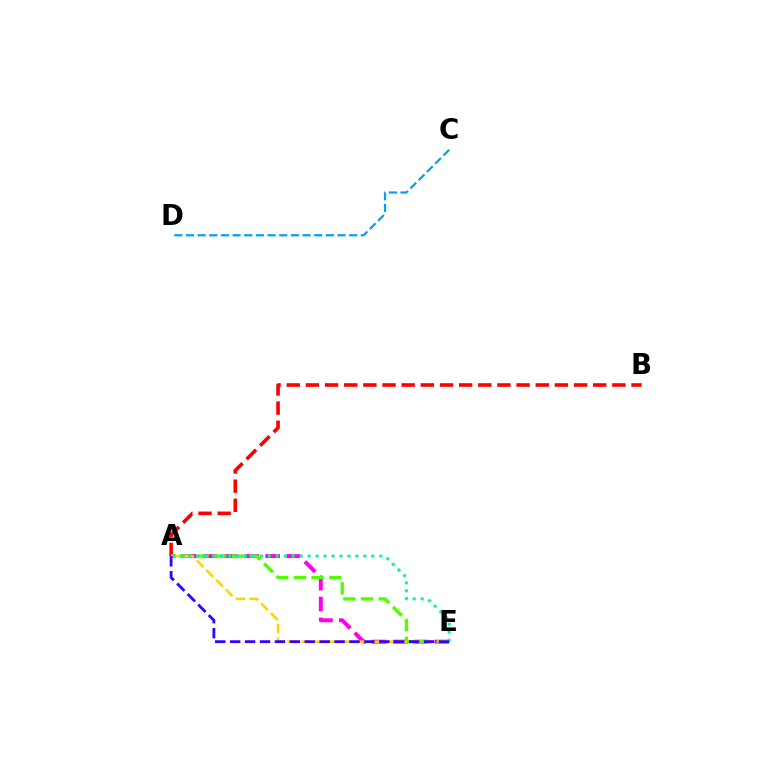{('A', 'E'): [{'color': '#ff00ed', 'line_style': 'dashed', 'thickness': 2.84}, {'color': '#4fff00', 'line_style': 'dashed', 'thickness': 2.4}, {'color': '#ffd500', 'line_style': 'dashed', 'thickness': 1.86}, {'color': '#00ff86', 'line_style': 'dotted', 'thickness': 2.16}, {'color': '#3700ff', 'line_style': 'dashed', 'thickness': 2.03}], ('A', 'B'): [{'color': '#ff0000', 'line_style': 'dashed', 'thickness': 2.6}], ('C', 'D'): [{'color': '#009eff', 'line_style': 'dashed', 'thickness': 1.58}]}